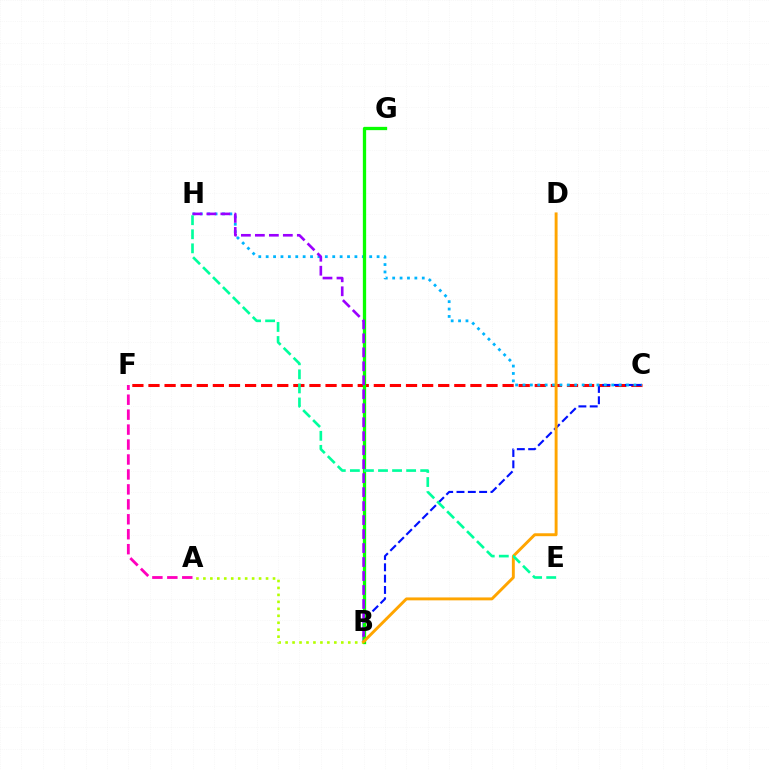{('C', 'F'): [{'color': '#ff0000', 'line_style': 'dashed', 'thickness': 2.19}], ('B', 'C'): [{'color': '#0010ff', 'line_style': 'dashed', 'thickness': 1.54}], ('A', 'B'): [{'color': '#b3ff00', 'line_style': 'dotted', 'thickness': 1.89}], ('C', 'H'): [{'color': '#00b5ff', 'line_style': 'dotted', 'thickness': 2.01}], ('B', 'G'): [{'color': '#08ff00', 'line_style': 'solid', 'thickness': 2.37}], ('A', 'F'): [{'color': '#ff00bd', 'line_style': 'dashed', 'thickness': 2.03}], ('B', 'H'): [{'color': '#9b00ff', 'line_style': 'dashed', 'thickness': 1.9}], ('B', 'D'): [{'color': '#ffa500', 'line_style': 'solid', 'thickness': 2.1}], ('E', 'H'): [{'color': '#00ff9d', 'line_style': 'dashed', 'thickness': 1.91}]}